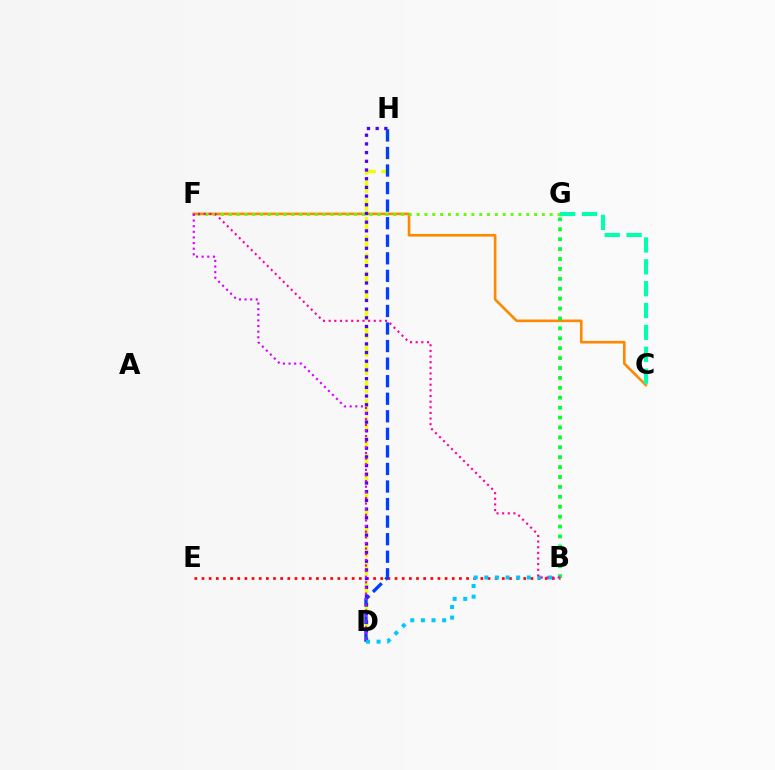{('C', 'F'): [{'color': '#ff8800', 'line_style': 'solid', 'thickness': 1.9}], ('D', 'H'): [{'color': '#eeff00', 'line_style': 'dashed', 'thickness': 2.47}, {'color': '#4f00ff', 'line_style': 'dotted', 'thickness': 2.36}, {'color': '#003fff', 'line_style': 'dashed', 'thickness': 2.38}], ('B', 'G'): [{'color': '#00ff27', 'line_style': 'dotted', 'thickness': 2.69}], ('B', 'E'): [{'color': '#ff0000', 'line_style': 'dotted', 'thickness': 1.94}], ('F', 'G'): [{'color': '#66ff00', 'line_style': 'dotted', 'thickness': 2.13}], ('C', 'G'): [{'color': '#00ffaf', 'line_style': 'dashed', 'thickness': 2.97}], ('B', 'D'): [{'color': '#00c7ff', 'line_style': 'dotted', 'thickness': 2.89}], ('B', 'F'): [{'color': '#ff00a0', 'line_style': 'dotted', 'thickness': 1.53}], ('D', 'F'): [{'color': '#d600ff', 'line_style': 'dotted', 'thickness': 1.53}]}